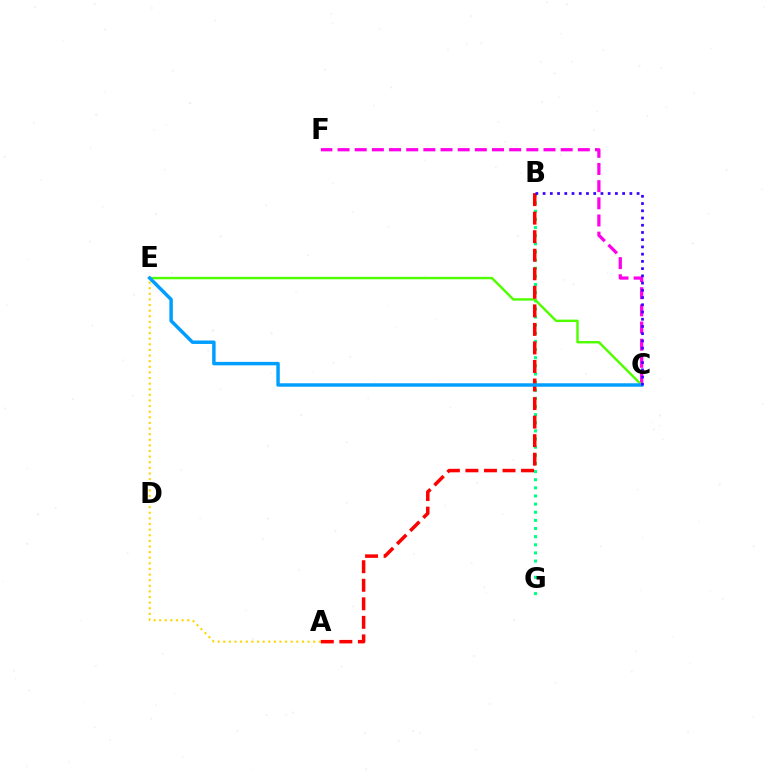{('C', 'F'): [{'color': '#ff00ed', 'line_style': 'dashed', 'thickness': 2.33}], ('B', 'G'): [{'color': '#00ff86', 'line_style': 'dotted', 'thickness': 2.21}], ('A', 'E'): [{'color': '#ffd500', 'line_style': 'dotted', 'thickness': 1.53}], ('C', 'E'): [{'color': '#4fff00', 'line_style': 'solid', 'thickness': 1.75}, {'color': '#009eff', 'line_style': 'solid', 'thickness': 2.48}], ('A', 'B'): [{'color': '#ff0000', 'line_style': 'dashed', 'thickness': 2.52}], ('B', 'C'): [{'color': '#3700ff', 'line_style': 'dotted', 'thickness': 1.96}]}